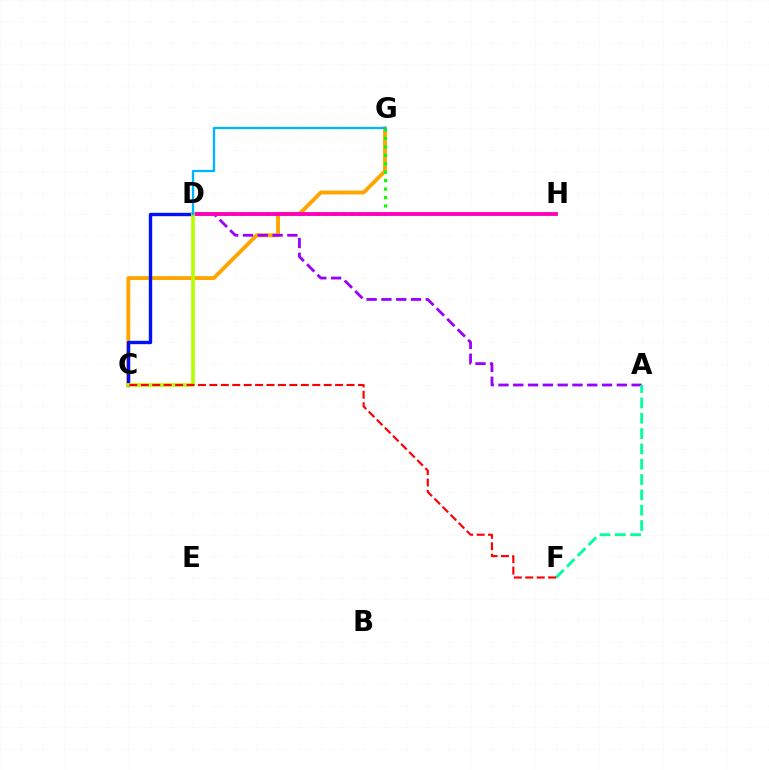{('C', 'G'): [{'color': '#ffa500', 'line_style': 'solid', 'thickness': 2.78}], ('A', 'D'): [{'color': '#9b00ff', 'line_style': 'dashed', 'thickness': 2.01}], ('D', 'G'): [{'color': '#08ff00', 'line_style': 'dotted', 'thickness': 2.29}, {'color': '#00b5ff', 'line_style': 'solid', 'thickness': 1.66}], ('C', 'D'): [{'color': '#0010ff', 'line_style': 'solid', 'thickness': 2.43}, {'color': '#b3ff00', 'line_style': 'solid', 'thickness': 2.63}], ('D', 'H'): [{'color': '#ff00bd', 'line_style': 'solid', 'thickness': 2.78}], ('A', 'F'): [{'color': '#00ff9d', 'line_style': 'dashed', 'thickness': 2.08}], ('C', 'F'): [{'color': '#ff0000', 'line_style': 'dashed', 'thickness': 1.55}]}